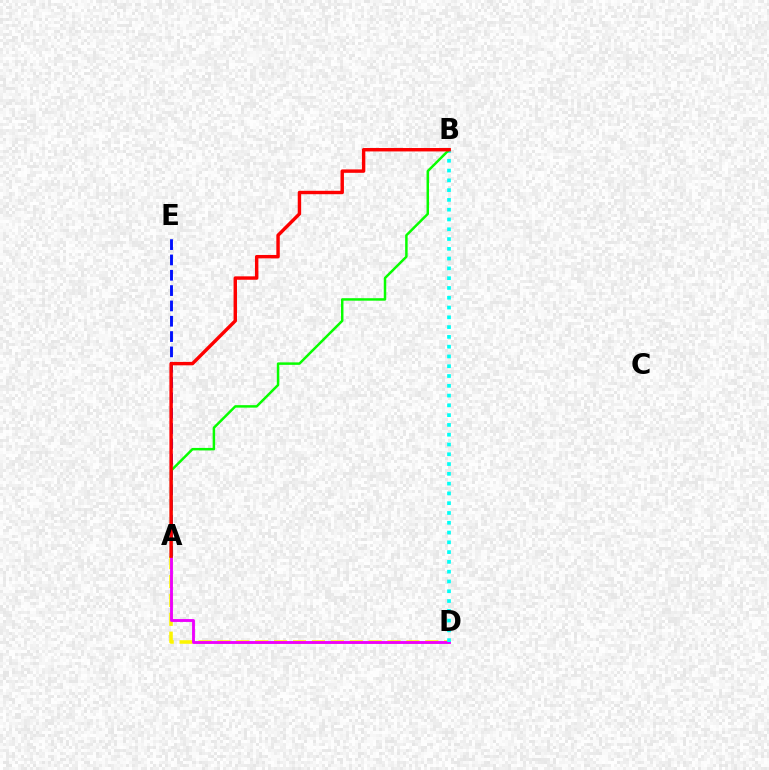{('A', 'D'): [{'color': '#fcf500', 'line_style': 'dashed', 'thickness': 2.57}, {'color': '#ee00ff', 'line_style': 'solid', 'thickness': 2.07}], ('A', 'E'): [{'color': '#0010ff', 'line_style': 'dashed', 'thickness': 2.08}], ('B', 'D'): [{'color': '#00fff6', 'line_style': 'dotted', 'thickness': 2.66}], ('A', 'B'): [{'color': '#08ff00', 'line_style': 'solid', 'thickness': 1.79}, {'color': '#ff0000', 'line_style': 'solid', 'thickness': 2.46}]}